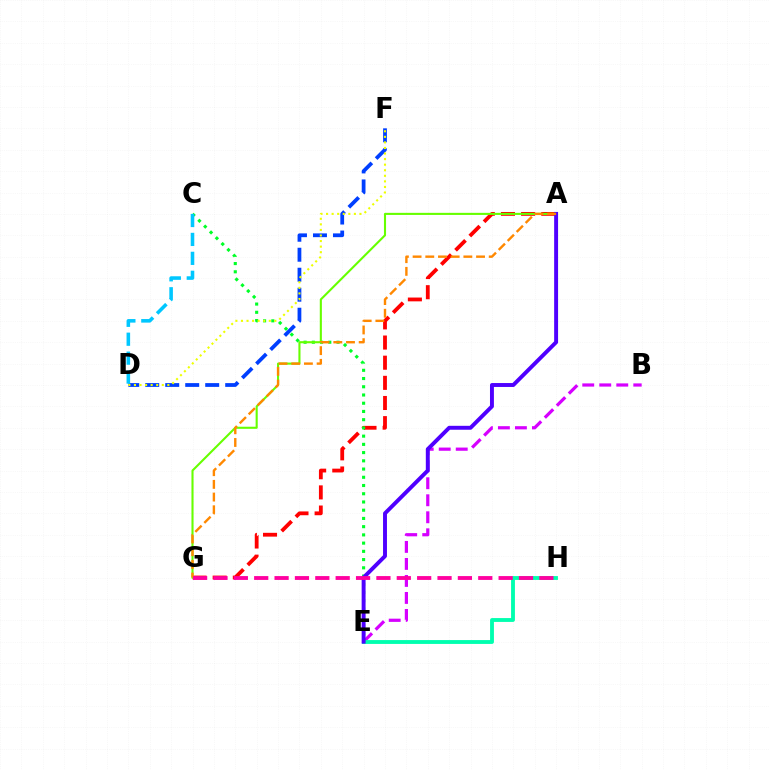{('B', 'E'): [{'color': '#d600ff', 'line_style': 'dashed', 'thickness': 2.31}], ('E', 'H'): [{'color': '#00ffaf', 'line_style': 'solid', 'thickness': 2.77}], ('D', 'F'): [{'color': '#003fff', 'line_style': 'dashed', 'thickness': 2.72}, {'color': '#eeff00', 'line_style': 'dotted', 'thickness': 1.51}], ('A', 'G'): [{'color': '#ff0000', 'line_style': 'dashed', 'thickness': 2.74}, {'color': '#66ff00', 'line_style': 'solid', 'thickness': 1.51}, {'color': '#ff8800', 'line_style': 'dashed', 'thickness': 1.72}], ('C', 'E'): [{'color': '#00ff27', 'line_style': 'dotted', 'thickness': 2.24}], ('C', 'D'): [{'color': '#00c7ff', 'line_style': 'dashed', 'thickness': 2.57}], ('A', 'E'): [{'color': '#4f00ff', 'line_style': 'solid', 'thickness': 2.83}], ('G', 'H'): [{'color': '#ff00a0', 'line_style': 'dashed', 'thickness': 2.77}]}